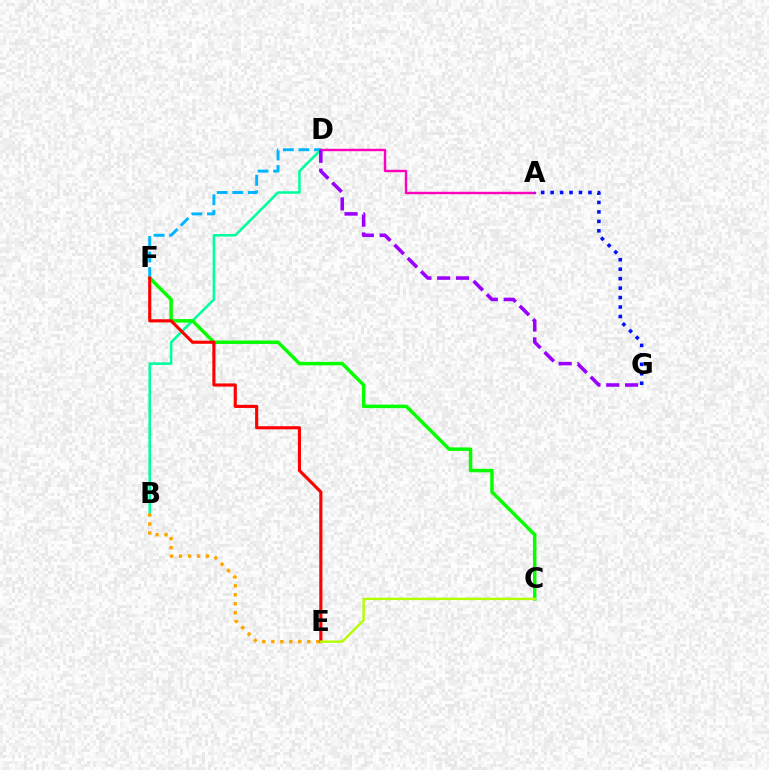{('D', 'F'): [{'color': '#00b5ff', 'line_style': 'dashed', 'thickness': 2.11}], ('B', 'D'): [{'color': '#00ff9d', 'line_style': 'solid', 'thickness': 1.83}], ('C', 'F'): [{'color': '#08ff00', 'line_style': 'solid', 'thickness': 2.51}], ('B', 'E'): [{'color': '#ffa500', 'line_style': 'dotted', 'thickness': 2.44}], ('E', 'F'): [{'color': '#ff0000', 'line_style': 'solid', 'thickness': 2.25}], ('A', 'D'): [{'color': '#ff00bd', 'line_style': 'solid', 'thickness': 1.74}], ('C', 'E'): [{'color': '#b3ff00', 'line_style': 'solid', 'thickness': 1.74}], ('D', 'G'): [{'color': '#9b00ff', 'line_style': 'dashed', 'thickness': 2.56}], ('A', 'G'): [{'color': '#0010ff', 'line_style': 'dotted', 'thickness': 2.57}]}